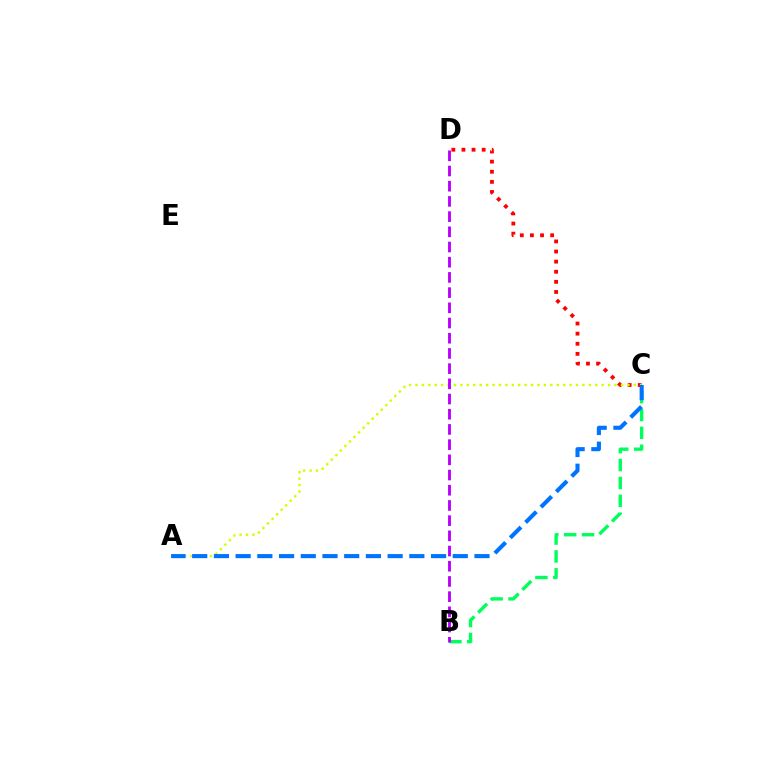{('B', 'C'): [{'color': '#00ff5c', 'line_style': 'dashed', 'thickness': 2.43}], ('C', 'D'): [{'color': '#ff0000', 'line_style': 'dotted', 'thickness': 2.75}], ('A', 'C'): [{'color': '#d1ff00', 'line_style': 'dotted', 'thickness': 1.75}, {'color': '#0074ff', 'line_style': 'dashed', 'thickness': 2.95}], ('B', 'D'): [{'color': '#b900ff', 'line_style': 'dashed', 'thickness': 2.07}]}